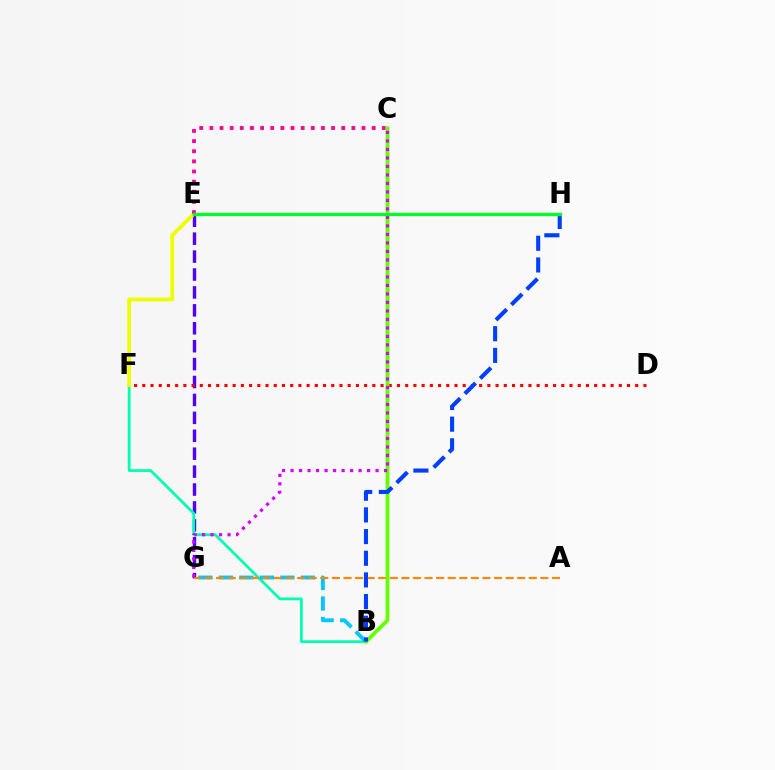{('E', 'G'): [{'color': '#4f00ff', 'line_style': 'dashed', 'thickness': 2.43}], ('B', 'F'): [{'color': '#00ffaf', 'line_style': 'solid', 'thickness': 1.98}], ('E', 'F'): [{'color': '#eeff00', 'line_style': 'solid', 'thickness': 2.73}], ('D', 'F'): [{'color': '#ff0000', 'line_style': 'dotted', 'thickness': 2.23}], ('C', 'E'): [{'color': '#ff00a0', 'line_style': 'dotted', 'thickness': 2.76}], ('B', 'G'): [{'color': '#00c7ff', 'line_style': 'dashed', 'thickness': 2.79}], ('A', 'G'): [{'color': '#ff8800', 'line_style': 'dashed', 'thickness': 1.57}], ('B', 'C'): [{'color': '#66ff00', 'line_style': 'solid', 'thickness': 2.75}], ('C', 'G'): [{'color': '#d600ff', 'line_style': 'dotted', 'thickness': 2.31}], ('B', 'H'): [{'color': '#003fff', 'line_style': 'dashed', 'thickness': 2.94}], ('E', 'H'): [{'color': '#00ff27', 'line_style': 'solid', 'thickness': 2.37}]}